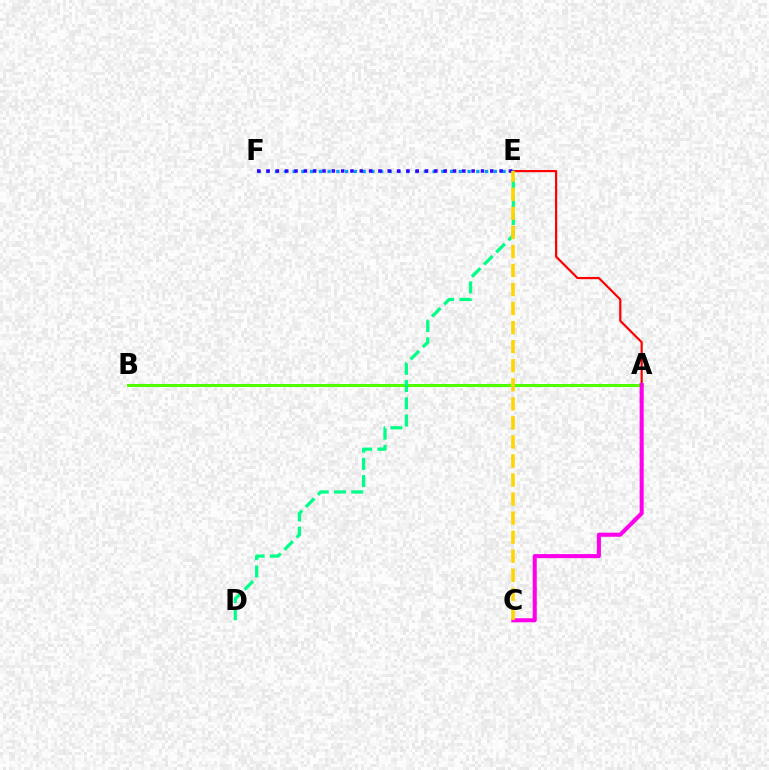{('A', 'E'): [{'color': '#ff0000', 'line_style': 'solid', 'thickness': 1.57}], ('A', 'B'): [{'color': '#4fff00', 'line_style': 'solid', 'thickness': 2.17}], ('A', 'C'): [{'color': '#ff00ed', 'line_style': 'solid', 'thickness': 2.93}], ('E', 'F'): [{'color': '#009eff', 'line_style': 'dotted', 'thickness': 2.38}, {'color': '#3700ff', 'line_style': 'dotted', 'thickness': 2.53}], ('D', 'E'): [{'color': '#00ff86', 'line_style': 'dashed', 'thickness': 2.34}], ('C', 'E'): [{'color': '#ffd500', 'line_style': 'dashed', 'thickness': 2.59}]}